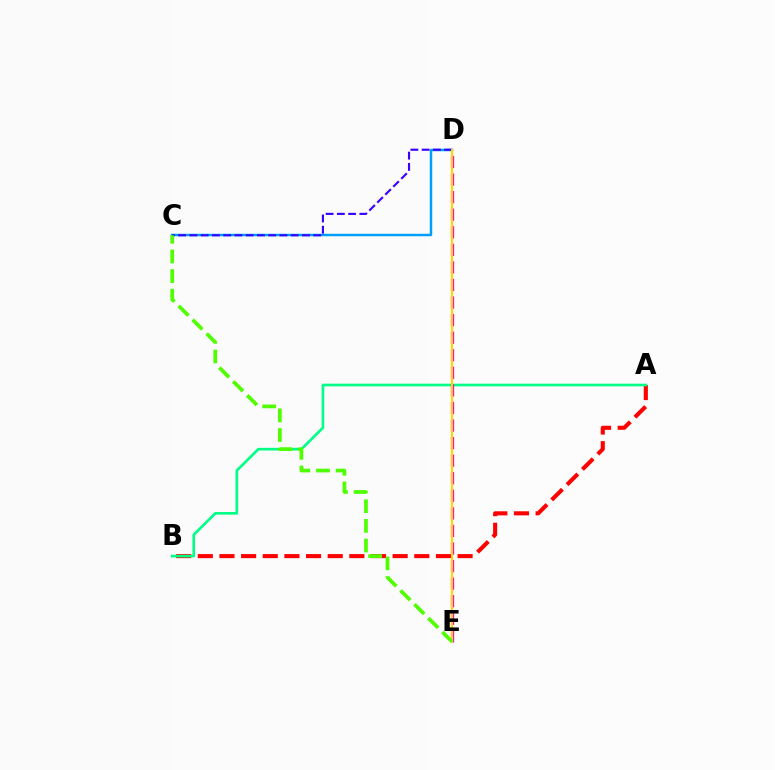{('A', 'B'): [{'color': '#ff0000', 'line_style': 'dashed', 'thickness': 2.94}, {'color': '#00ff86', 'line_style': 'solid', 'thickness': 1.91}], ('C', 'D'): [{'color': '#009eff', 'line_style': 'solid', 'thickness': 1.78}, {'color': '#3700ff', 'line_style': 'dashed', 'thickness': 1.53}], ('D', 'E'): [{'color': '#ff00ed', 'line_style': 'dashed', 'thickness': 2.39}, {'color': '#ffd500', 'line_style': 'solid', 'thickness': 1.51}], ('C', 'E'): [{'color': '#4fff00', 'line_style': 'dashed', 'thickness': 2.67}]}